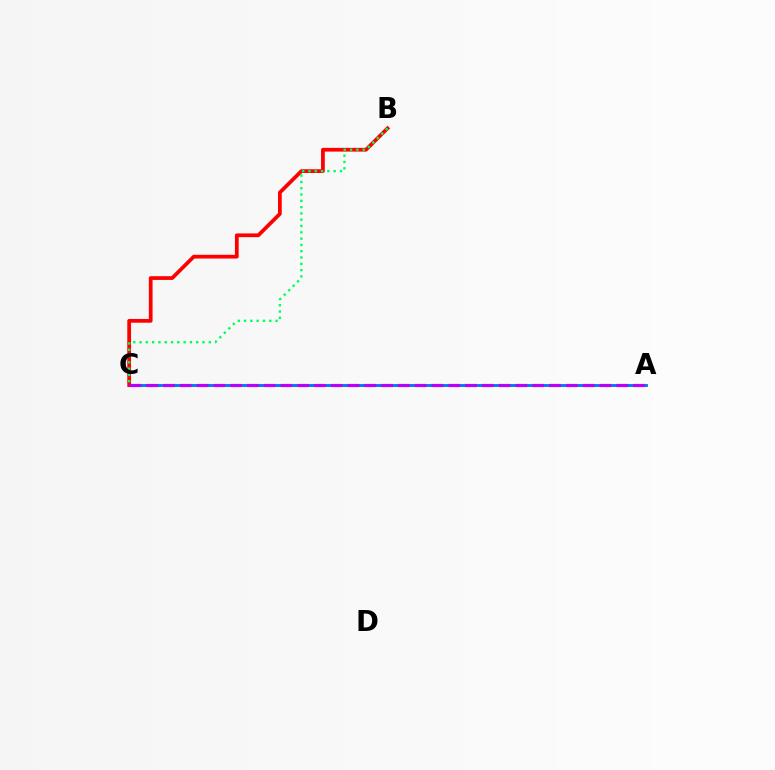{('A', 'C'): [{'color': '#d1ff00', 'line_style': 'dotted', 'thickness': 2.32}, {'color': '#0074ff', 'line_style': 'solid', 'thickness': 2.03}, {'color': '#b900ff', 'line_style': 'dashed', 'thickness': 2.28}], ('B', 'C'): [{'color': '#ff0000', 'line_style': 'solid', 'thickness': 2.7}, {'color': '#00ff5c', 'line_style': 'dotted', 'thickness': 1.71}]}